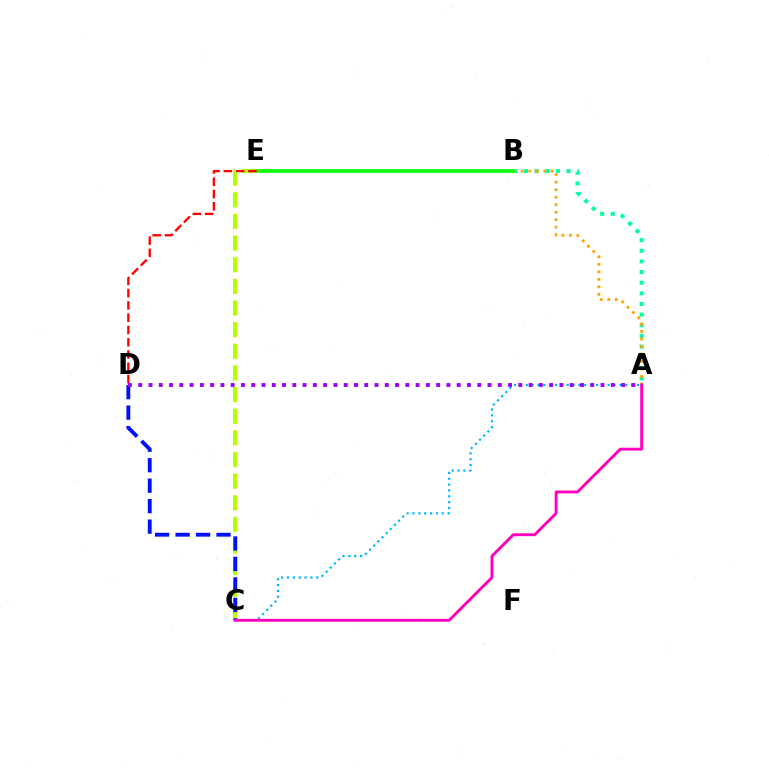{('C', 'E'): [{'color': '#b3ff00', 'line_style': 'dashed', 'thickness': 2.94}], ('A', 'B'): [{'color': '#00ff9d', 'line_style': 'dotted', 'thickness': 2.89}, {'color': '#ffa500', 'line_style': 'dotted', 'thickness': 2.04}], ('A', 'C'): [{'color': '#00b5ff', 'line_style': 'dotted', 'thickness': 1.59}, {'color': '#ff00bd', 'line_style': 'solid', 'thickness': 2.07}], ('B', 'E'): [{'color': '#08ff00', 'line_style': 'solid', 'thickness': 2.6}], ('C', 'D'): [{'color': '#0010ff', 'line_style': 'dashed', 'thickness': 2.78}], ('D', 'E'): [{'color': '#ff0000', 'line_style': 'dashed', 'thickness': 1.67}], ('A', 'D'): [{'color': '#9b00ff', 'line_style': 'dotted', 'thickness': 2.79}]}